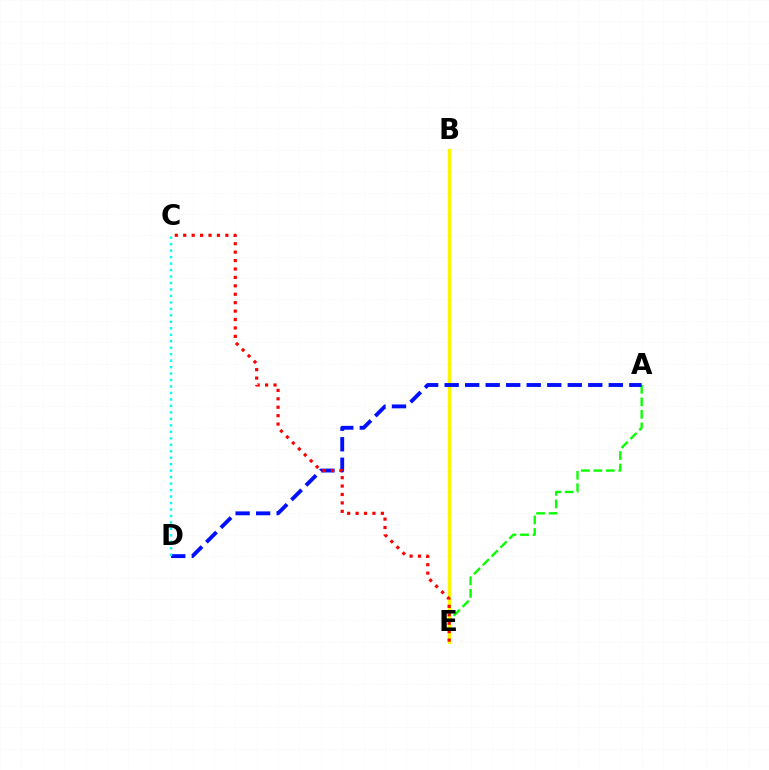{('A', 'E'): [{'color': '#08ff00', 'line_style': 'dashed', 'thickness': 1.7}], ('B', 'E'): [{'color': '#ee00ff', 'line_style': 'solid', 'thickness': 1.52}, {'color': '#fcf500', 'line_style': 'solid', 'thickness': 2.23}], ('A', 'D'): [{'color': '#0010ff', 'line_style': 'dashed', 'thickness': 2.79}], ('C', 'E'): [{'color': '#ff0000', 'line_style': 'dotted', 'thickness': 2.29}], ('C', 'D'): [{'color': '#00fff6', 'line_style': 'dotted', 'thickness': 1.76}]}